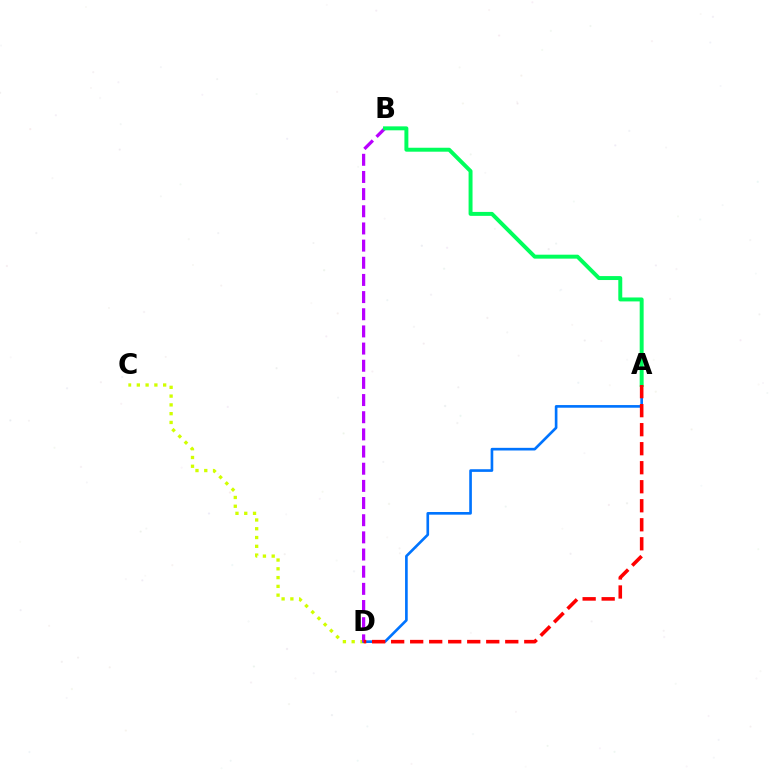{('C', 'D'): [{'color': '#d1ff00', 'line_style': 'dotted', 'thickness': 2.39}], ('A', 'D'): [{'color': '#0074ff', 'line_style': 'solid', 'thickness': 1.91}, {'color': '#ff0000', 'line_style': 'dashed', 'thickness': 2.58}], ('B', 'D'): [{'color': '#b900ff', 'line_style': 'dashed', 'thickness': 2.33}], ('A', 'B'): [{'color': '#00ff5c', 'line_style': 'solid', 'thickness': 2.84}]}